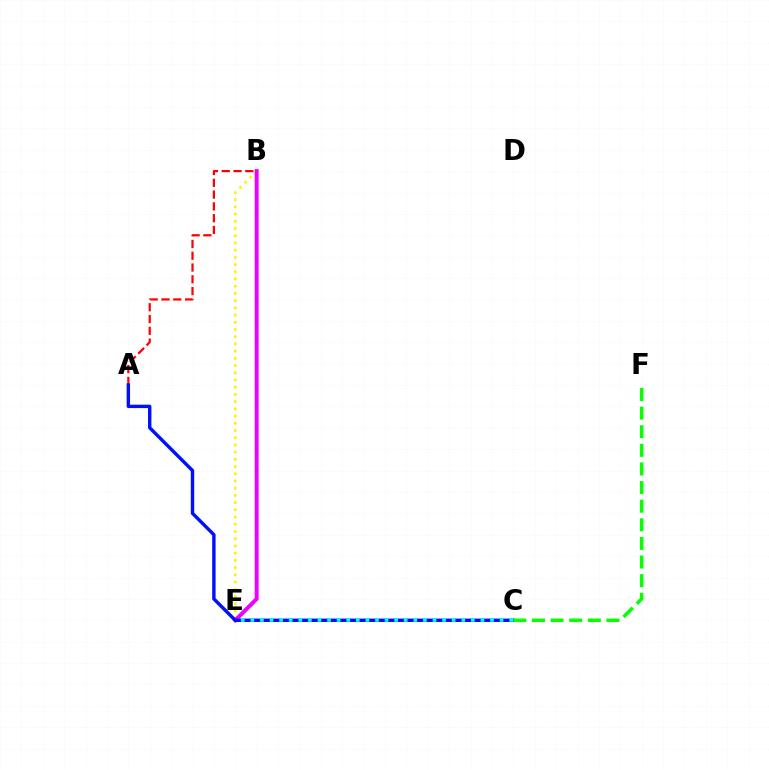{('A', 'B'): [{'color': '#ff0000', 'line_style': 'dashed', 'thickness': 1.6}], ('B', 'E'): [{'color': '#fcf500', 'line_style': 'dotted', 'thickness': 1.96}, {'color': '#ee00ff', 'line_style': 'solid', 'thickness': 2.85}], ('A', 'C'): [{'color': '#0010ff', 'line_style': 'solid', 'thickness': 2.45}], ('C', 'E'): [{'color': '#00fff6', 'line_style': 'dotted', 'thickness': 2.6}], ('C', 'F'): [{'color': '#08ff00', 'line_style': 'dashed', 'thickness': 2.53}]}